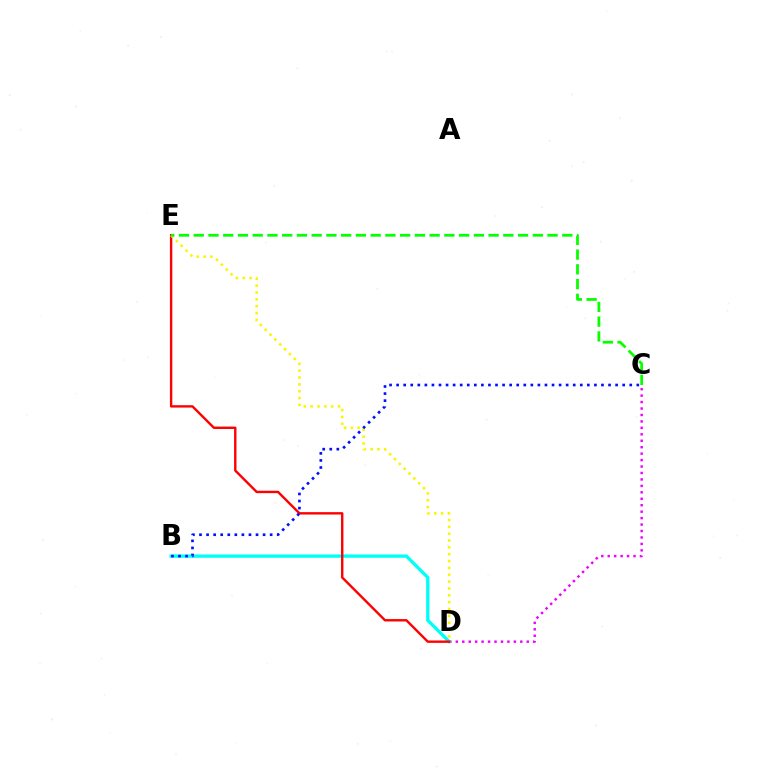{('C', 'D'): [{'color': '#ee00ff', 'line_style': 'dotted', 'thickness': 1.75}], ('B', 'D'): [{'color': '#00fff6', 'line_style': 'solid', 'thickness': 2.39}], ('D', 'E'): [{'color': '#ff0000', 'line_style': 'solid', 'thickness': 1.72}, {'color': '#fcf500', 'line_style': 'dotted', 'thickness': 1.86}], ('C', 'E'): [{'color': '#08ff00', 'line_style': 'dashed', 'thickness': 2.0}], ('B', 'C'): [{'color': '#0010ff', 'line_style': 'dotted', 'thickness': 1.92}]}